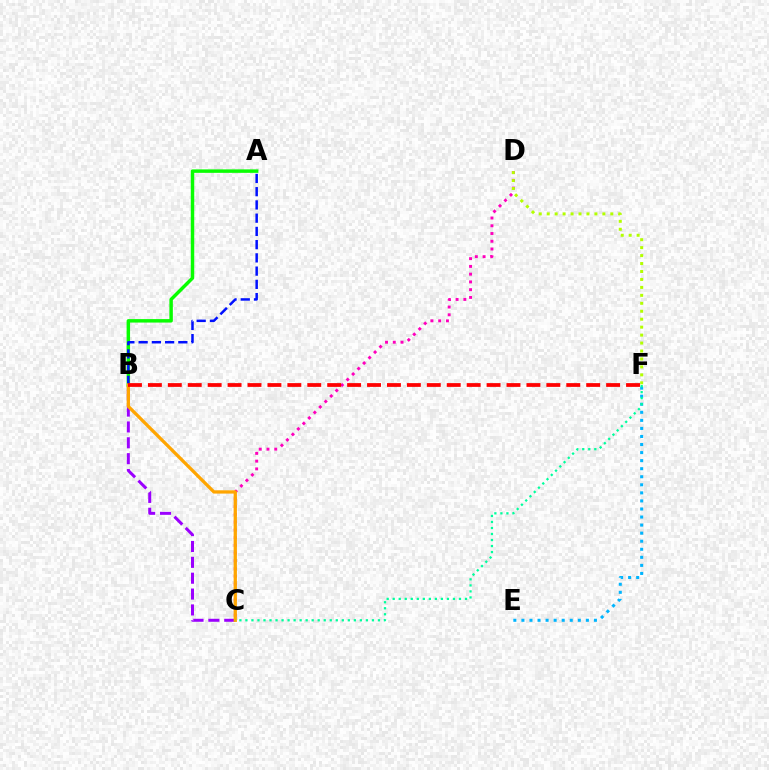{('E', 'F'): [{'color': '#00b5ff', 'line_style': 'dotted', 'thickness': 2.19}], ('C', 'D'): [{'color': '#ff00bd', 'line_style': 'dotted', 'thickness': 2.11}], ('A', 'B'): [{'color': '#08ff00', 'line_style': 'solid', 'thickness': 2.49}, {'color': '#0010ff', 'line_style': 'dashed', 'thickness': 1.8}], ('B', 'C'): [{'color': '#9b00ff', 'line_style': 'dashed', 'thickness': 2.16}, {'color': '#ffa500', 'line_style': 'solid', 'thickness': 2.36}], ('C', 'F'): [{'color': '#00ff9d', 'line_style': 'dotted', 'thickness': 1.64}], ('D', 'F'): [{'color': '#b3ff00', 'line_style': 'dotted', 'thickness': 2.16}], ('B', 'F'): [{'color': '#ff0000', 'line_style': 'dashed', 'thickness': 2.71}]}